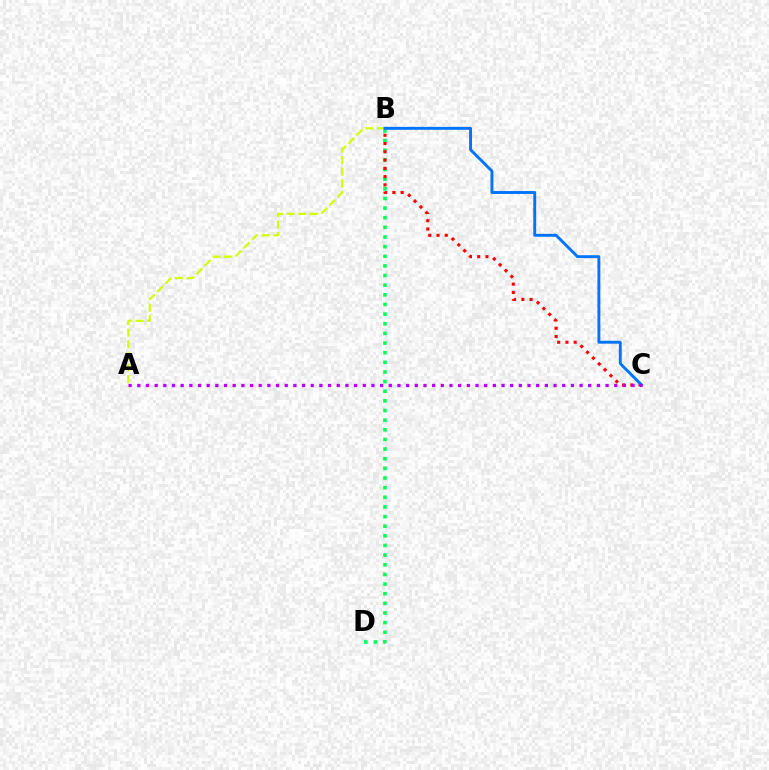{('B', 'D'): [{'color': '#00ff5c', 'line_style': 'dotted', 'thickness': 2.62}], ('A', 'B'): [{'color': '#d1ff00', 'line_style': 'dashed', 'thickness': 1.58}], ('B', 'C'): [{'color': '#ff0000', 'line_style': 'dotted', 'thickness': 2.24}, {'color': '#0074ff', 'line_style': 'solid', 'thickness': 2.09}], ('A', 'C'): [{'color': '#b900ff', 'line_style': 'dotted', 'thickness': 2.36}]}